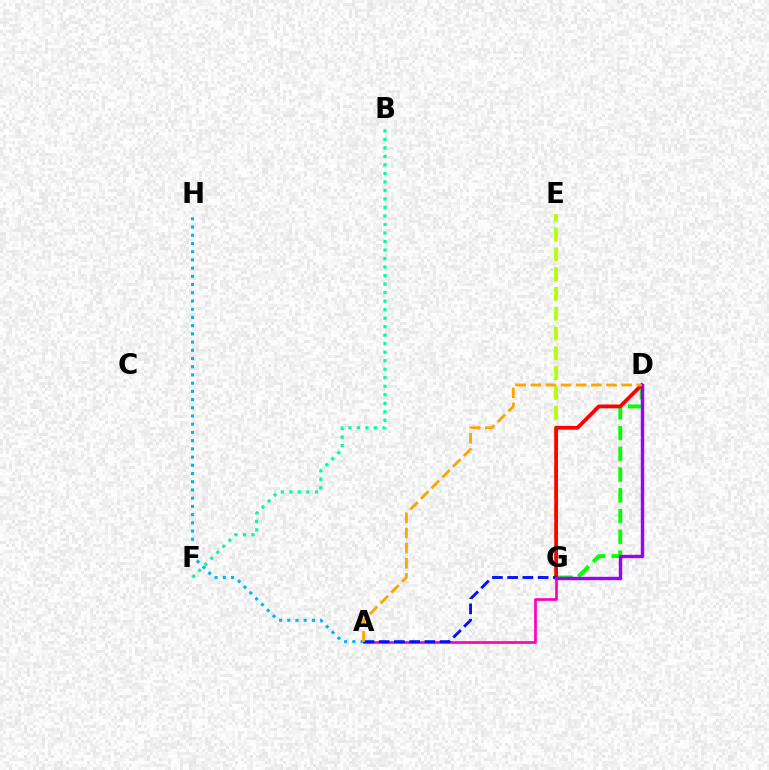{('D', 'G'): [{'color': '#08ff00', 'line_style': 'dashed', 'thickness': 2.82}, {'color': '#ff0000', 'line_style': 'solid', 'thickness': 2.7}, {'color': '#9b00ff', 'line_style': 'solid', 'thickness': 2.45}], ('A', 'G'): [{'color': '#ff00bd', 'line_style': 'solid', 'thickness': 1.94}, {'color': '#0010ff', 'line_style': 'dashed', 'thickness': 2.07}], ('E', 'G'): [{'color': '#b3ff00', 'line_style': 'dashed', 'thickness': 2.69}], ('A', 'H'): [{'color': '#00b5ff', 'line_style': 'dotted', 'thickness': 2.23}], ('B', 'F'): [{'color': '#00ff9d', 'line_style': 'dotted', 'thickness': 2.31}], ('A', 'D'): [{'color': '#ffa500', 'line_style': 'dashed', 'thickness': 2.06}]}